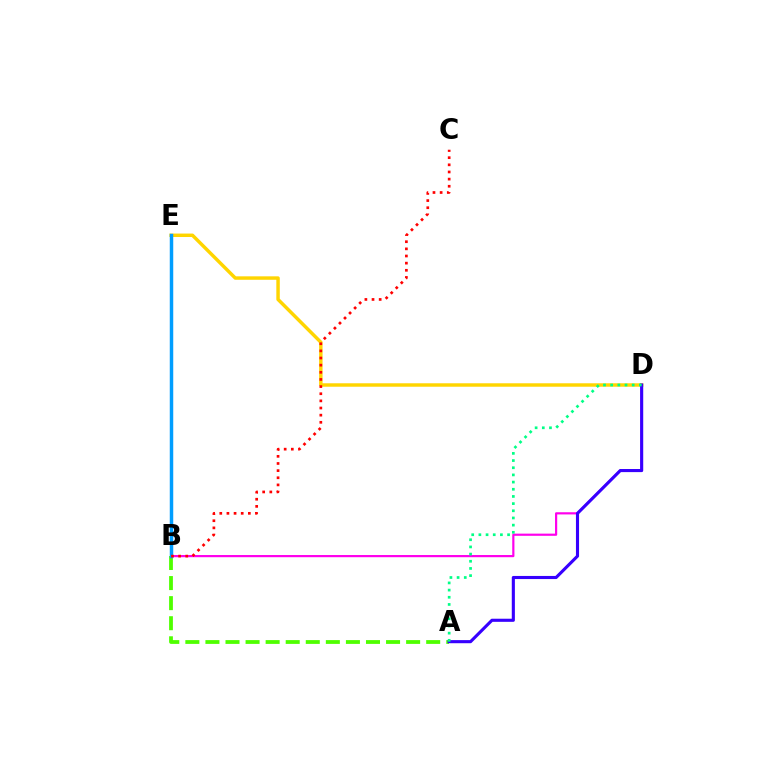{('B', 'D'): [{'color': '#ff00ed', 'line_style': 'solid', 'thickness': 1.58}], ('D', 'E'): [{'color': '#ffd500', 'line_style': 'solid', 'thickness': 2.48}], ('A', 'B'): [{'color': '#4fff00', 'line_style': 'dashed', 'thickness': 2.73}], ('B', 'E'): [{'color': '#009eff', 'line_style': 'solid', 'thickness': 2.5}], ('A', 'D'): [{'color': '#3700ff', 'line_style': 'solid', 'thickness': 2.24}, {'color': '#00ff86', 'line_style': 'dotted', 'thickness': 1.95}], ('B', 'C'): [{'color': '#ff0000', 'line_style': 'dotted', 'thickness': 1.94}]}